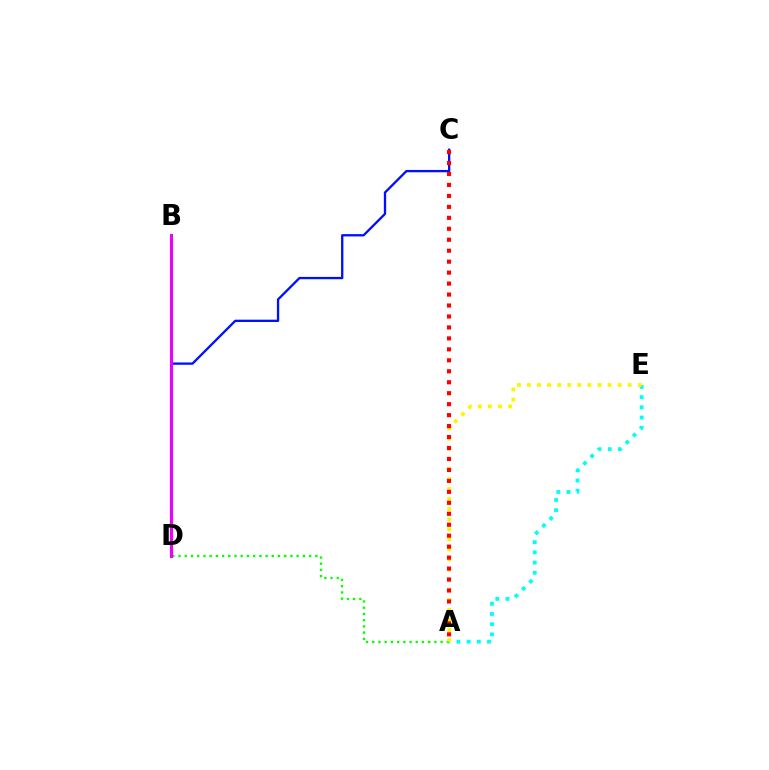{('A', 'D'): [{'color': '#08ff00', 'line_style': 'dotted', 'thickness': 1.69}], ('A', 'E'): [{'color': '#00fff6', 'line_style': 'dotted', 'thickness': 2.77}, {'color': '#fcf500', 'line_style': 'dotted', 'thickness': 2.74}], ('C', 'D'): [{'color': '#0010ff', 'line_style': 'solid', 'thickness': 1.67}], ('B', 'D'): [{'color': '#ee00ff', 'line_style': 'solid', 'thickness': 2.23}], ('A', 'C'): [{'color': '#ff0000', 'line_style': 'dotted', 'thickness': 2.98}]}